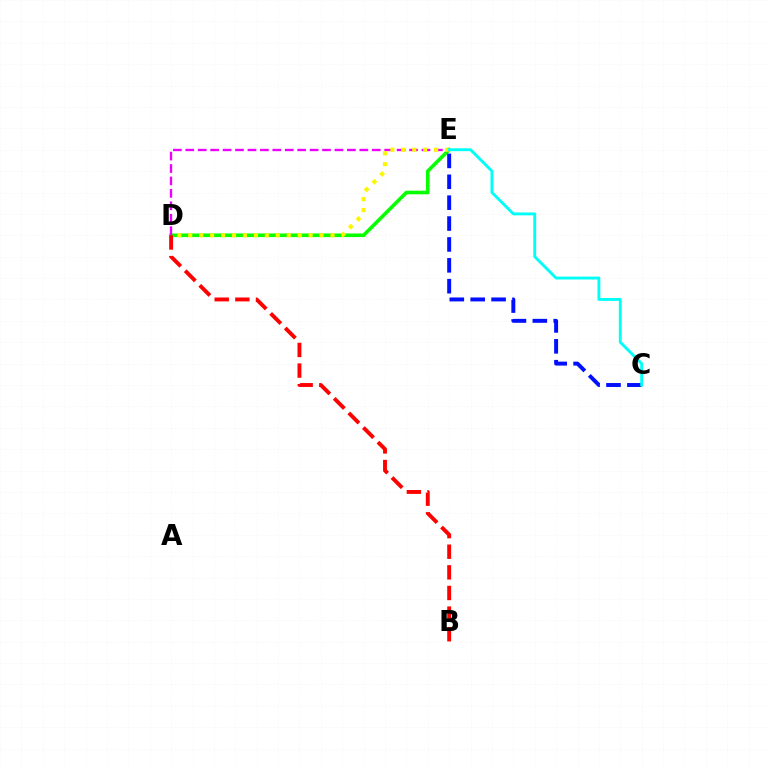{('D', 'E'): [{'color': '#08ff00', 'line_style': 'solid', 'thickness': 2.61}, {'color': '#ee00ff', 'line_style': 'dashed', 'thickness': 1.69}, {'color': '#fcf500', 'line_style': 'dotted', 'thickness': 2.97}], ('C', 'E'): [{'color': '#0010ff', 'line_style': 'dashed', 'thickness': 2.84}, {'color': '#00fff6', 'line_style': 'solid', 'thickness': 2.08}], ('B', 'D'): [{'color': '#ff0000', 'line_style': 'dashed', 'thickness': 2.8}]}